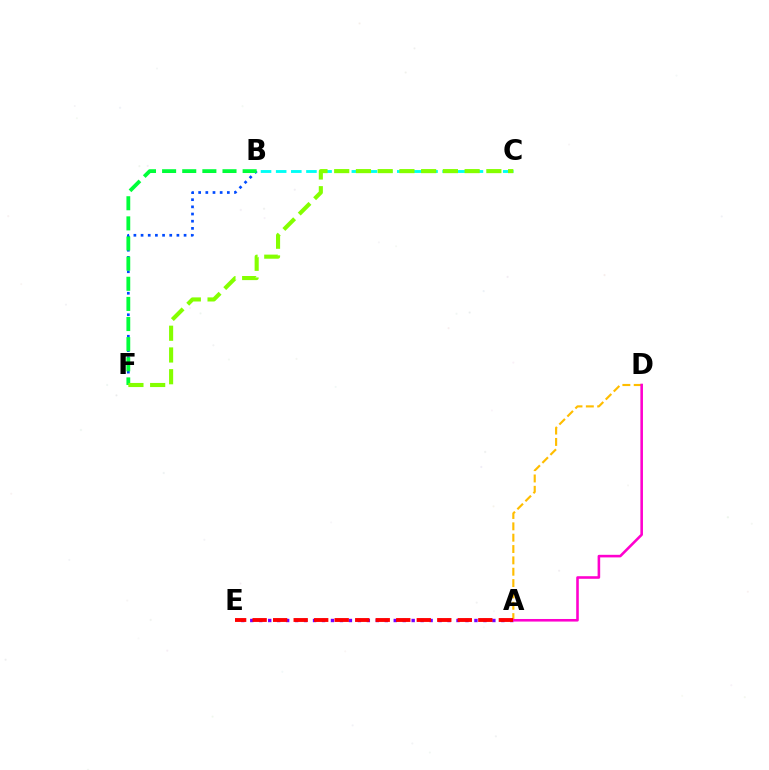{('A', 'D'): [{'color': '#ffbd00', 'line_style': 'dashed', 'thickness': 1.54}, {'color': '#ff00cf', 'line_style': 'solid', 'thickness': 1.86}], ('B', 'C'): [{'color': '#00fff6', 'line_style': 'dashed', 'thickness': 2.06}], ('A', 'E'): [{'color': '#7200ff', 'line_style': 'dotted', 'thickness': 2.44}, {'color': '#ff0000', 'line_style': 'dashed', 'thickness': 2.79}], ('B', 'F'): [{'color': '#004bff', 'line_style': 'dotted', 'thickness': 1.95}, {'color': '#00ff39', 'line_style': 'dashed', 'thickness': 2.73}], ('C', 'F'): [{'color': '#84ff00', 'line_style': 'dashed', 'thickness': 2.95}]}